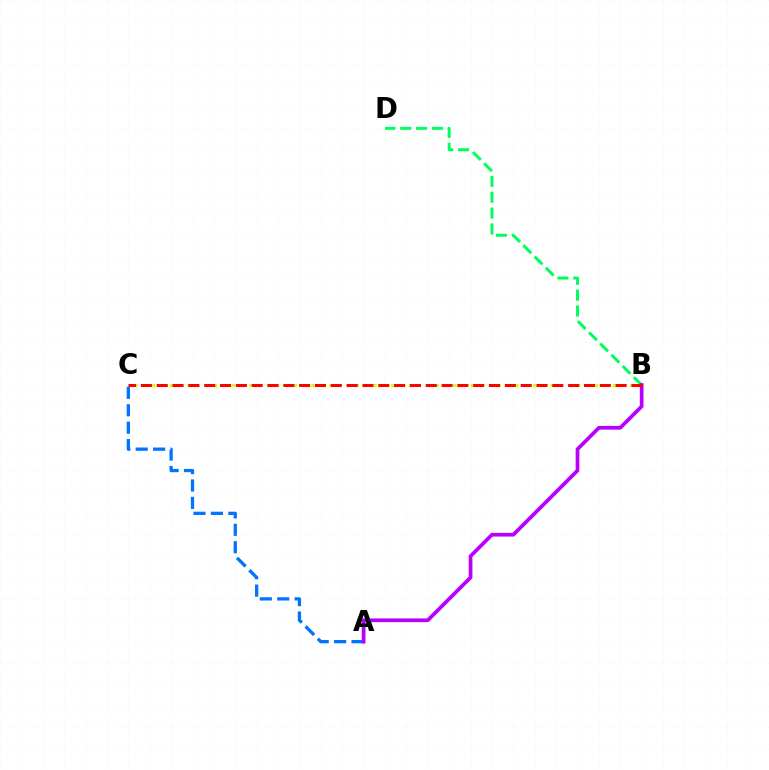{('B', 'C'): [{'color': '#d1ff00', 'line_style': 'dotted', 'thickness': 2.41}, {'color': '#ff0000', 'line_style': 'dashed', 'thickness': 2.15}], ('B', 'D'): [{'color': '#00ff5c', 'line_style': 'dashed', 'thickness': 2.15}], ('A', 'C'): [{'color': '#0074ff', 'line_style': 'dashed', 'thickness': 2.37}], ('A', 'B'): [{'color': '#b900ff', 'line_style': 'solid', 'thickness': 2.67}]}